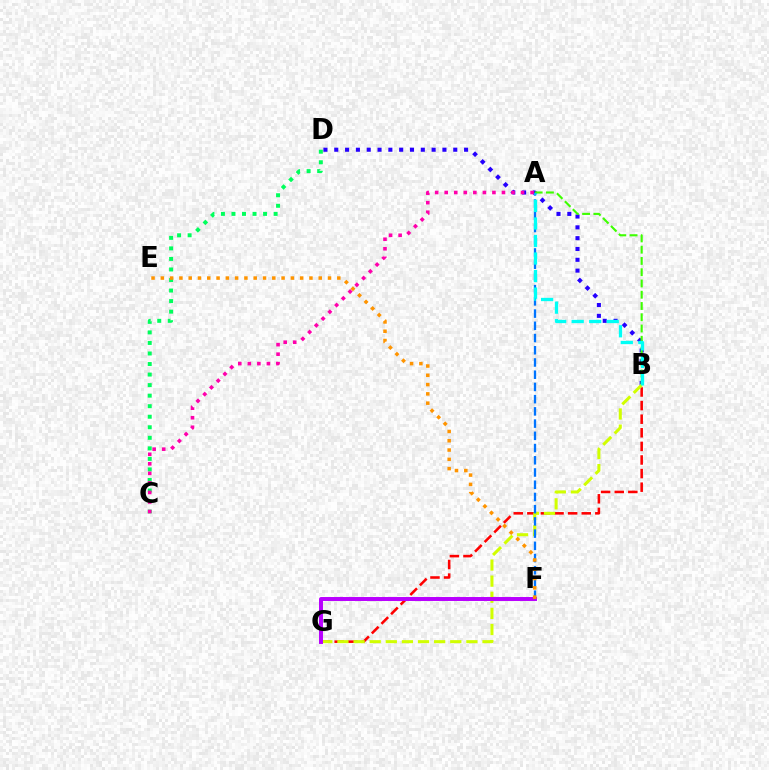{('B', 'D'): [{'color': '#2500ff', 'line_style': 'dotted', 'thickness': 2.94}], ('C', 'D'): [{'color': '#00ff5c', 'line_style': 'dotted', 'thickness': 2.86}], ('B', 'G'): [{'color': '#ff0000', 'line_style': 'dashed', 'thickness': 1.85}, {'color': '#d1ff00', 'line_style': 'dashed', 'thickness': 2.19}], ('A', 'B'): [{'color': '#3dff00', 'line_style': 'dashed', 'thickness': 1.53}, {'color': '#00fff6', 'line_style': 'dashed', 'thickness': 2.38}], ('A', 'F'): [{'color': '#0074ff', 'line_style': 'dashed', 'thickness': 1.66}], ('F', 'G'): [{'color': '#b900ff', 'line_style': 'solid', 'thickness': 2.85}], ('E', 'F'): [{'color': '#ff9400', 'line_style': 'dotted', 'thickness': 2.52}], ('A', 'C'): [{'color': '#ff00ac', 'line_style': 'dotted', 'thickness': 2.59}]}